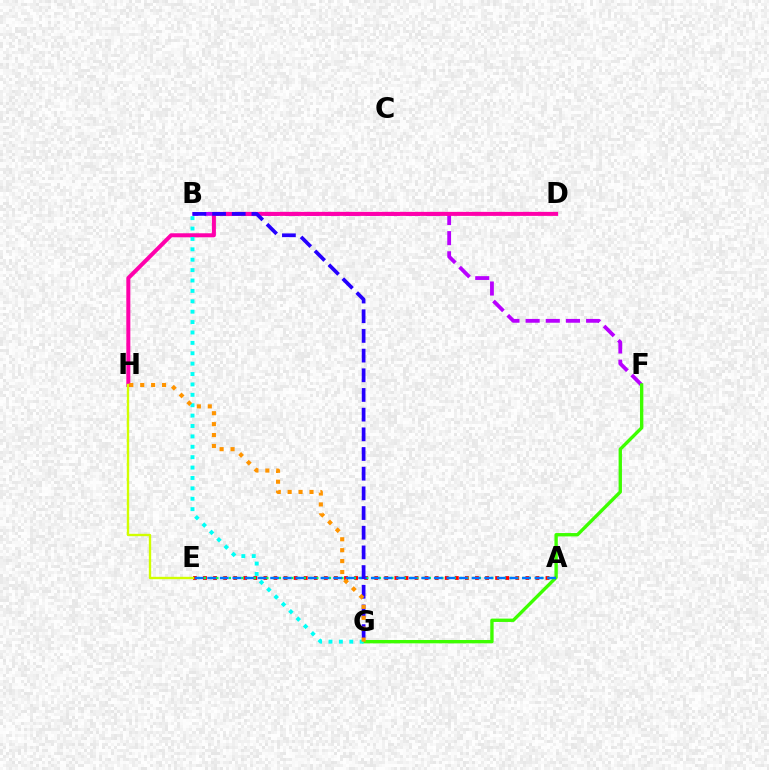{('B', 'F'): [{'color': '#b900ff', 'line_style': 'dashed', 'thickness': 2.74}], ('F', 'G'): [{'color': '#3dff00', 'line_style': 'solid', 'thickness': 2.42}], ('A', 'E'): [{'color': '#ff0000', 'line_style': 'dotted', 'thickness': 2.74}, {'color': '#00ff5c', 'line_style': 'dotted', 'thickness': 1.7}, {'color': '#0074ff', 'line_style': 'dashed', 'thickness': 1.71}], ('D', 'H'): [{'color': '#ff00ac', 'line_style': 'solid', 'thickness': 2.89}], ('B', 'G'): [{'color': '#00fff6', 'line_style': 'dotted', 'thickness': 2.82}, {'color': '#2500ff', 'line_style': 'dashed', 'thickness': 2.67}], ('E', 'H'): [{'color': '#d1ff00', 'line_style': 'solid', 'thickness': 1.7}], ('G', 'H'): [{'color': '#ff9400', 'line_style': 'dotted', 'thickness': 2.97}]}